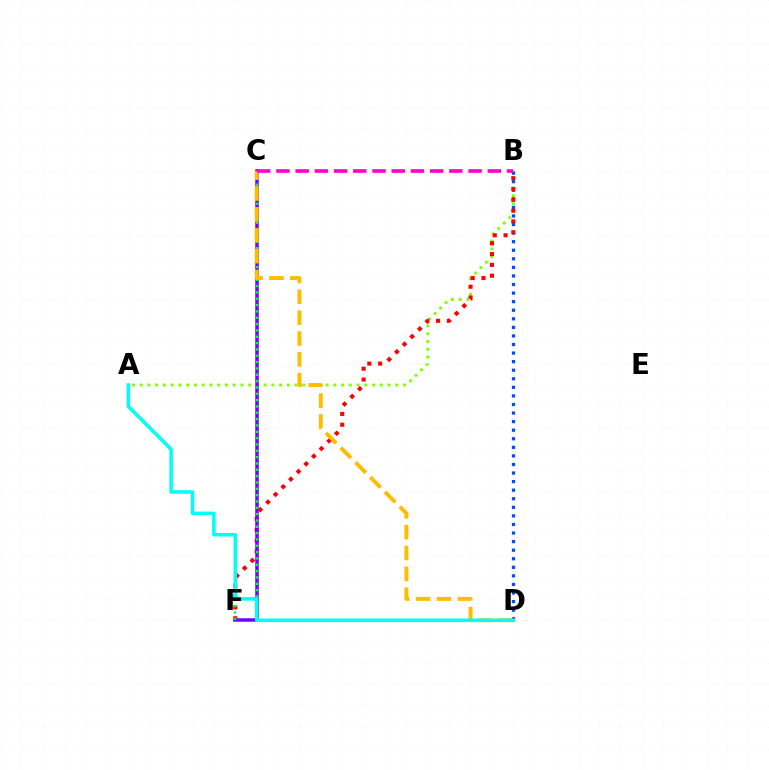{('A', 'B'): [{'color': '#84ff00', 'line_style': 'dotted', 'thickness': 2.1}], ('B', 'D'): [{'color': '#004bff', 'line_style': 'dotted', 'thickness': 2.33}], ('B', 'F'): [{'color': '#ff0000', 'line_style': 'dotted', 'thickness': 2.94}], ('C', 'F'): [{'color': '#7200ff', 'line_style': 'solid', 'thickness': 2.52}, {'color': '#00ff39', 'line_style': 'dotted', 'thickness': 1.72}], ('C', 'D'): [{'color': '#ffbd00', 'line_style': 'dashed', 'thickness': 2.83}], ('B', 'C'): [{'color': '#ff00cf', 'line_style': 'dashed', 'thickness': 2.61}], ('A', 'D'): [{'color': '#00fff6', 'line_style': 'solid', 'thickness': 2.53}]}